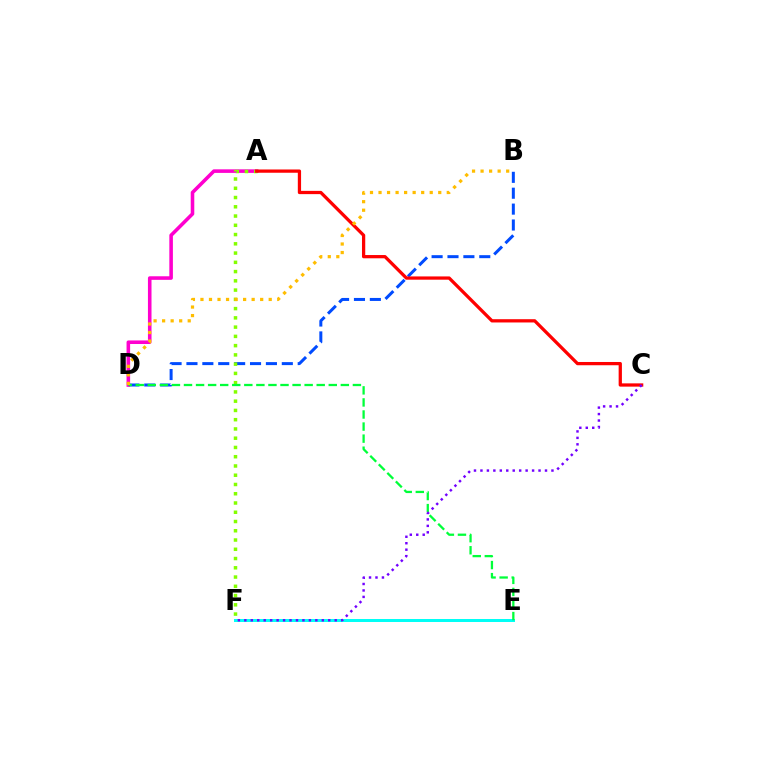{('B', 'D'): [{'color': '#004bff', 'line_style': 'dashed', 'thickness': 2.16}, {'color': '#ffbd00', 'line_style': 'dotted', 'thickness': 2.32}], ('A', 'D'): [{'color': '#ff00cf', 'line_style': 'solid', 'thickness': 2.57}], ('A', 'F'): [{'color': '#84ff00', 'line_style': 'dotted', 'thickness': 2.52}], ('E', 'F'): [{'color': '#00fff6', 'line_style': 'solid', 'thickness': 2.15}], ('A', 'C'): [{'color': '#ff0000', 'line_style': 'solid', 'thickness': 2.35}], ('D', 'E'): [{'color': '#00ff39', 'line_style': 'dashed', 'thickness': 1.64}], ('C', 'F'): [{'color': '#7200ff', 'line_style': 'dotted', 'thickness': 1.75}]}